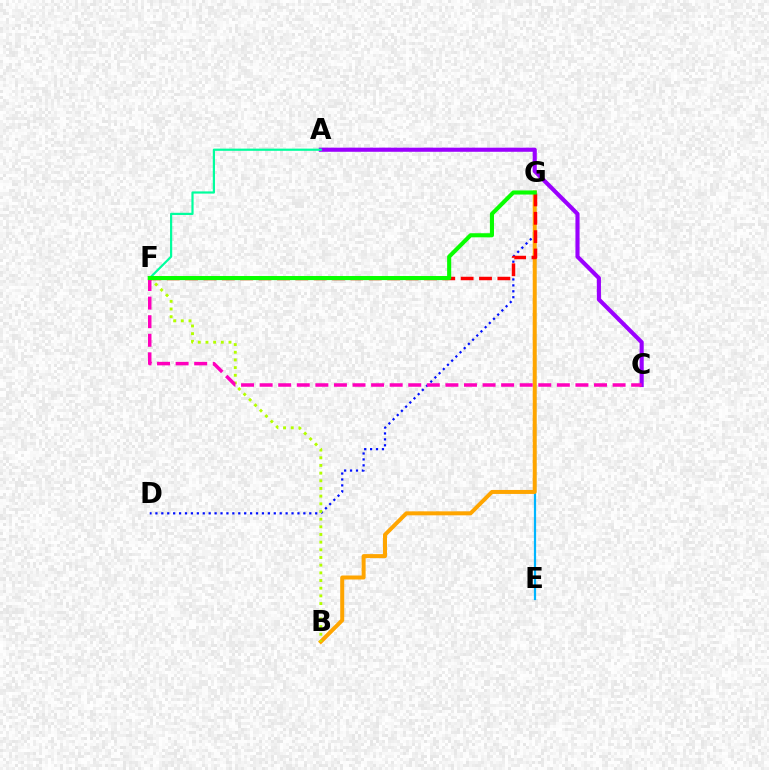{('D', 'G'): [{'color': '#0010ff', 'line_style': 'dotted', 'thickness': 1.61}], ('E', 'G'): [{'color': '#00b5ff', 'line_style': 'solid', 'thickness': 1.59}], ('A', 'C'): [{'color': '#9b00ff', 'line_style': 'solid', 'thickness': 2.96}], ('B', 'G'): [{'color': '#ffa500', 'line_style': 'solid', 'thickness': 2.88}], ('A', 'F'): [{'color': '#00ff9d', 'line_style': 'solid', 'thickness': 1.58}], ('B', 'F'): [{'color': '#b3ff00', 'line_style': 'dotted', 'thickness': 2.08}], ('F', 'G'): [{'color': '#ff0000', 'line_style': 'dashed', 'thickness': 2.5}, {'color': '#08ff00', 'line_style': 'solid', 'thickness': 2.95}], ('C', 'F'): [{'color': '#ff00bd', 'line_style': 'dashed', 'thickness': 2.52}]}